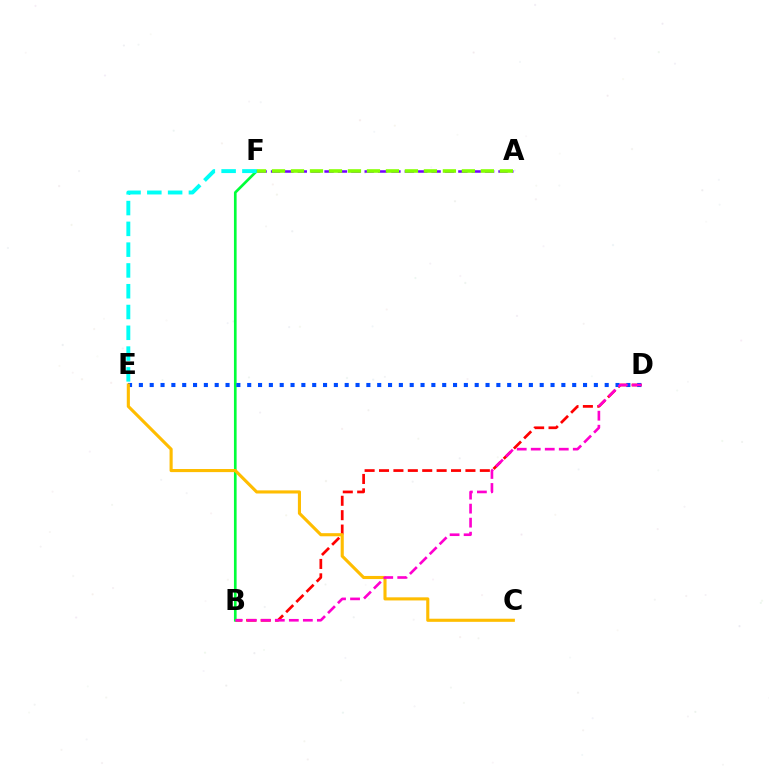{('B', 'D'): [{'color': '#ff0000', 'line_style': 'dashed', 'thickness': 1.96}, {'color': '#ff00cf', 'line_style': 'dashed', 'thickness': 1.9}], ('B', 'F'): [{'color': '#00ff39', 'line_style': 'solid', 'thickness': 1.92}], ('E', 'F'): [{'color': '#00fff6', 'line_style': 'dashed', 'thickness': 2.82}], ('D', 'E'): [{'color': '#004bff', 'line_style': 'dotted', 'thickness': 2.94}], ('C', 'E'): [{'color': '#ffbd00', 'line_style': 'solid', 'thickness': 2.24}], ('A', 'F'): [{'color': '#7200ff', 'line_style': 'dashed', 'thickness': 1.82}, {'color': '#84ff00', 'line_style': 'dashed', 'thickness': 2.58}]}